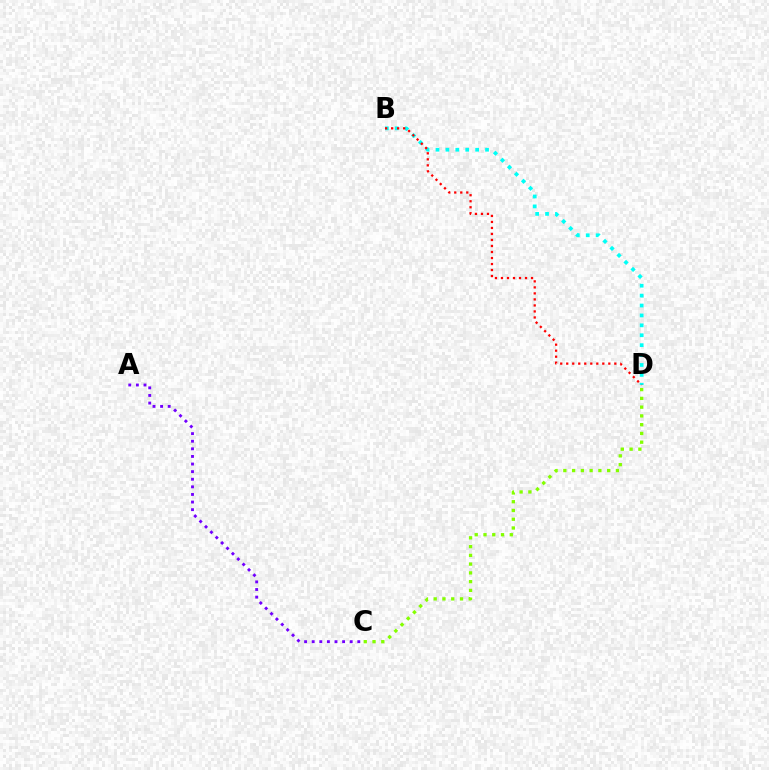{('B', 'D'): [{'color': '#00fff6', 'line_style': 'dotted', 'thickness': 2.69}, {'color': '#ff0000', 'line_style': 'dotted', 'thickness': 1.63}], ('C', 'D'): [{'color': '#84ff00', 'line_style': 'dotted', 'thickness': 2.38}], ('A', 'C'): [{'color': '#7200ff', 'line_style': 'dotted', 'thickness': 2.07}]}